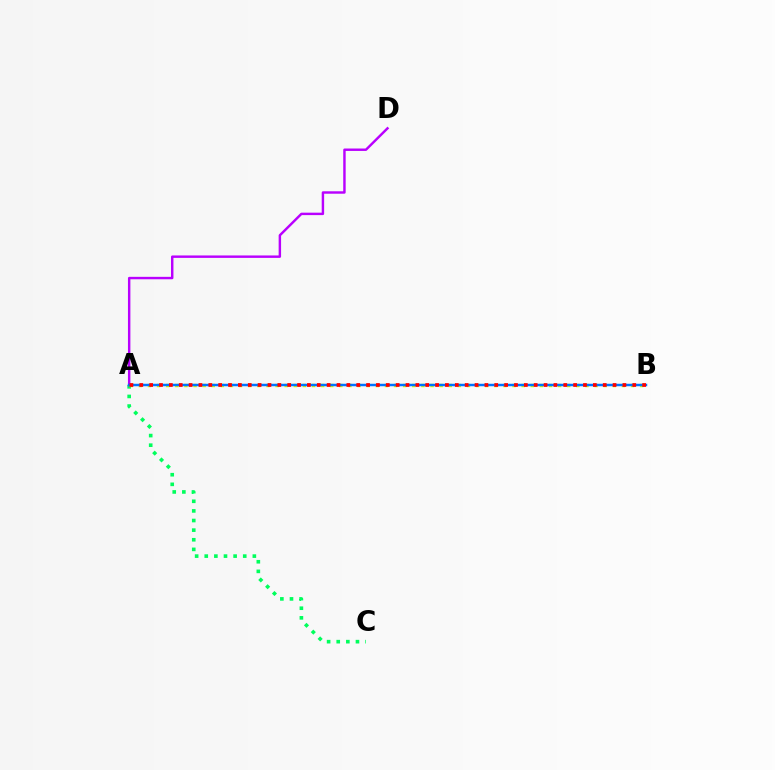{('A', 'C'): [{'color': '#00ff5c', 'line_style': 'dotted', 'thickness': 2.61}], ('A', 'B'): [{'color': '#d1ff00', 'line_style': 'dotted', 'thickness': 2.48}, {'color': '#0074ff', 'line_style': 'solid', 'thickness': 1.78}, {'color': '#ff0000', 'line_style': 'dotted', 'thickness': 2.68}], ('A', 'D'): [{'color': '#b900ff', 'line_style': 'solid', 'thickness': 1.75}]}